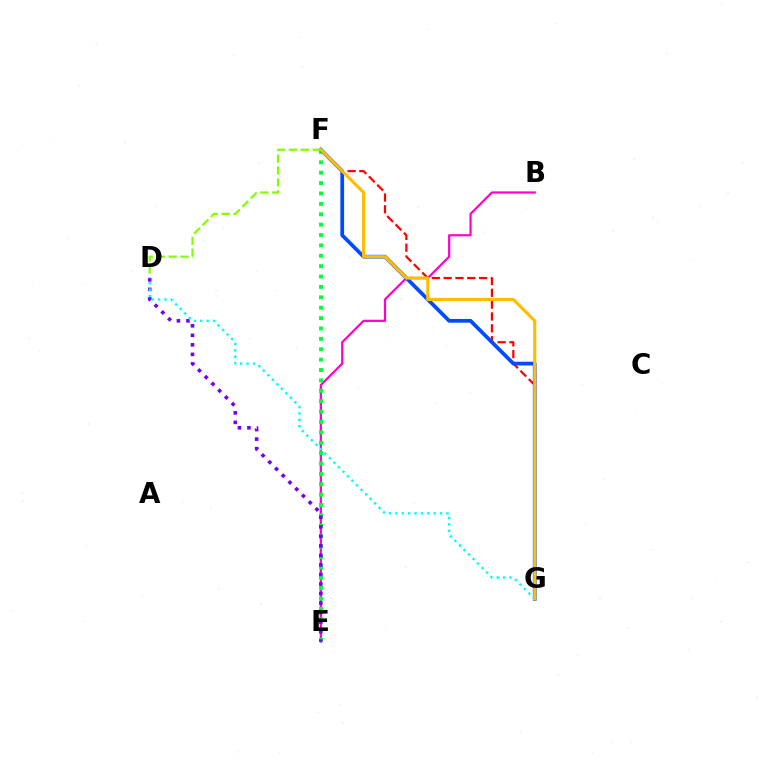{('F', 'G'): [{'color': '#ff0000', 'line_style': 'dashed', 'thickness': 1.61}, {'color': '#004bff', 'line_style': 'solid', 'thickness': 2.69}, {'color': '#ffbd00', 'line_style': 'solid', 'thickness': 2.25}], ('B', 'E'): [{'color': '#ff00cf', 'line_style': 'solid', 'thickness': 1.6}], ('E', 'F'): [{'color': '#00ff39', 'line_style': 'dotted', 'thickness': 2.82}], ('D', 'E'): [{'color': '#7200ff', 'line_style': 'dotted', 'thickness': 2.59}], ('D', 'G'): [{'color': '#00fff6', 'line_style': 'dotted', 'thickness': 1.73}], ('D', 'F'): [{'color': '#84ff00', 'line_style': 'dashed', 'thickness': 1.62}]}